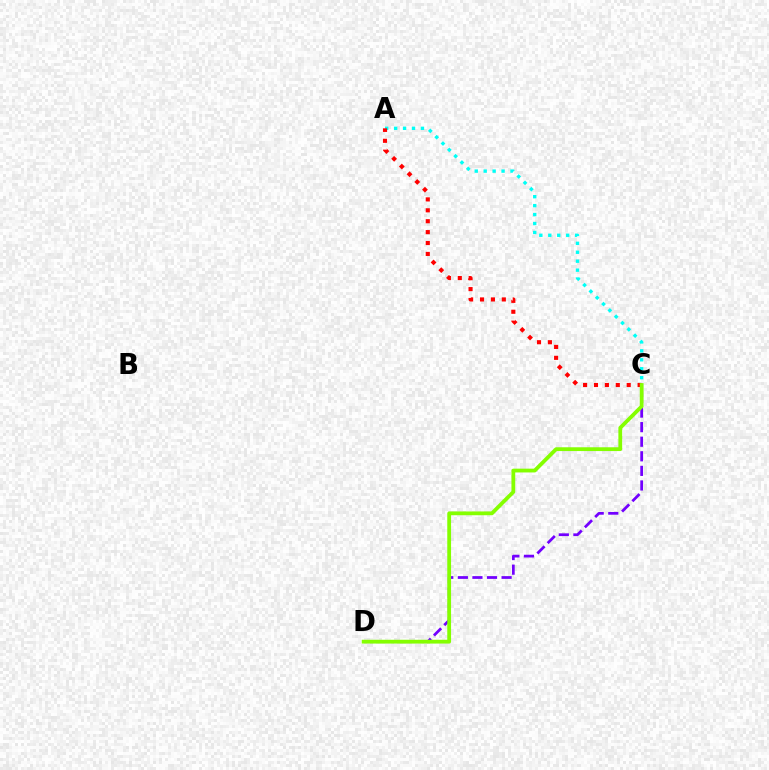{('A', 'C'): [{'color': '#00fff6', 'line_style': 'dotted', 'thickness': 2.43}, {'color': '#ff0000', 'line_style': 'dotted', 'thickness': 2.96}], ('C', 'D'): [{'color': '#7200ff', 'line_style': 'dashed', 'thickness': 1.98}, {'color': '#84ff00', 'line_style': 'solid', 'thickness': 2.73}]}